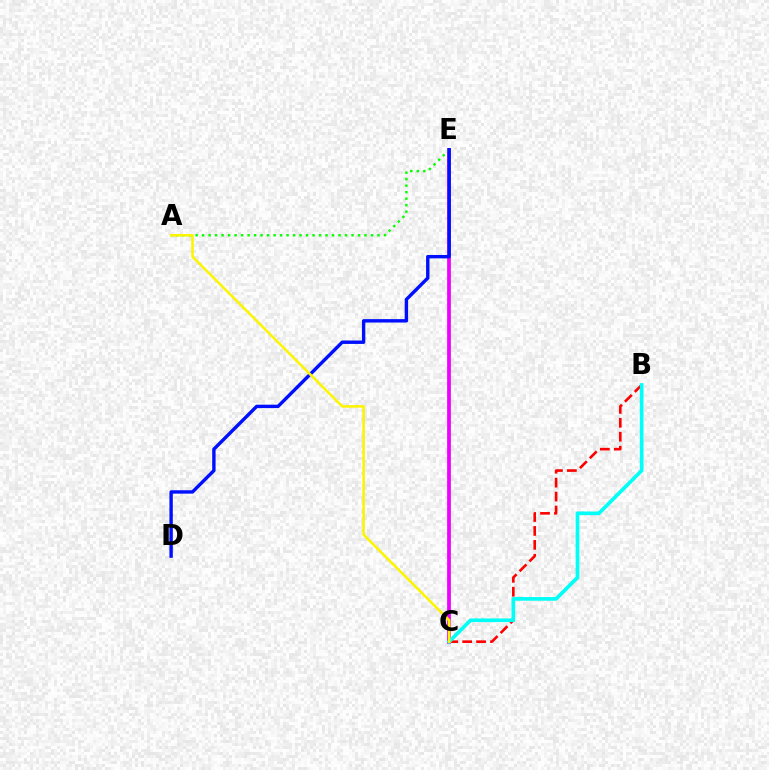{('B', 'C'): [{'color': '#ff0000', 'line_style': 'dashed', 'thickness': 1.89}, {'color': '#00fff6', 'line_style': 'solid', 'thickness': 2.64}], ('C', 'E'): [{'color': '#ee00ff', 'line_style': 'solid', 'thickness': 2.7}], ('A', 'E'): [{'color': '#08ff00', 'line_style': 'dotted', 'thickness': 1.77}], ('D', 'E'): [{'color': '#0010ff', 'line_style': 'solid', 'thickness': 2.45}], ('A', 'C'): [{'color': '#fcf500', 'line_style': 'solid', 'thickness': 1.83}]}